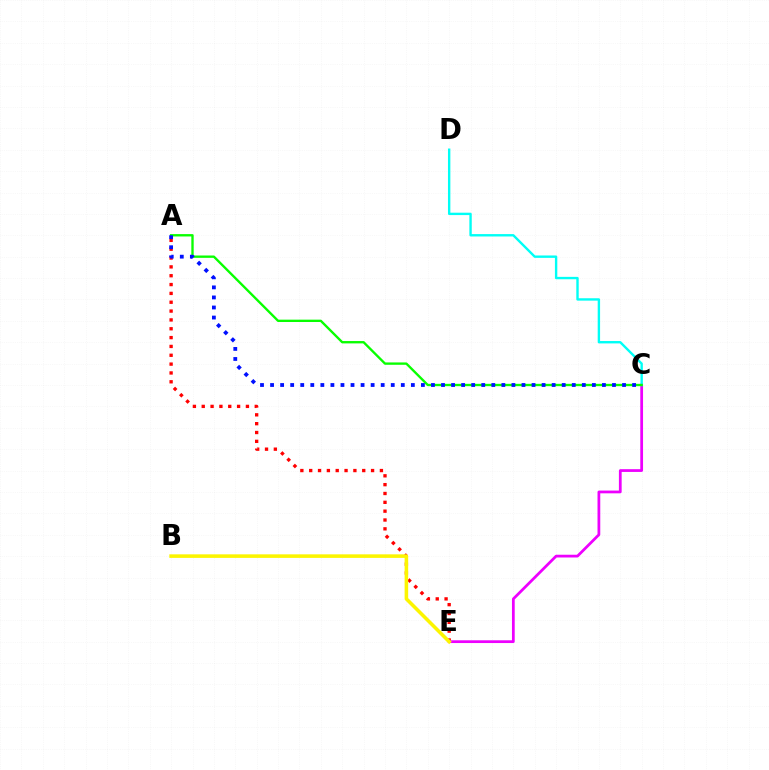{('A', 'E'): [{'color': '#ff0000', 'line_style': 'dotted', 'thickness': 2.4}], ('C', 'E'): [{'color': '#ee00ff', 'line_style': 'solid', 'thickness': 1.98}], ('C', 'D'): [{'color': '#00fff6', 'line_style': 'solid', 'thickness': 1.72}], ('A', 'C'): [{'color': '#08ff00', 'line_style': 'solid', 'thickness': 1.69}, {'color': '#0010ff', 'line_style': 'dotted', 'thickness': 2.73}], ('B', 'E'): [{'color': '#fcf500', 'line_style': 'solid', 'thickness': 2.56}]}